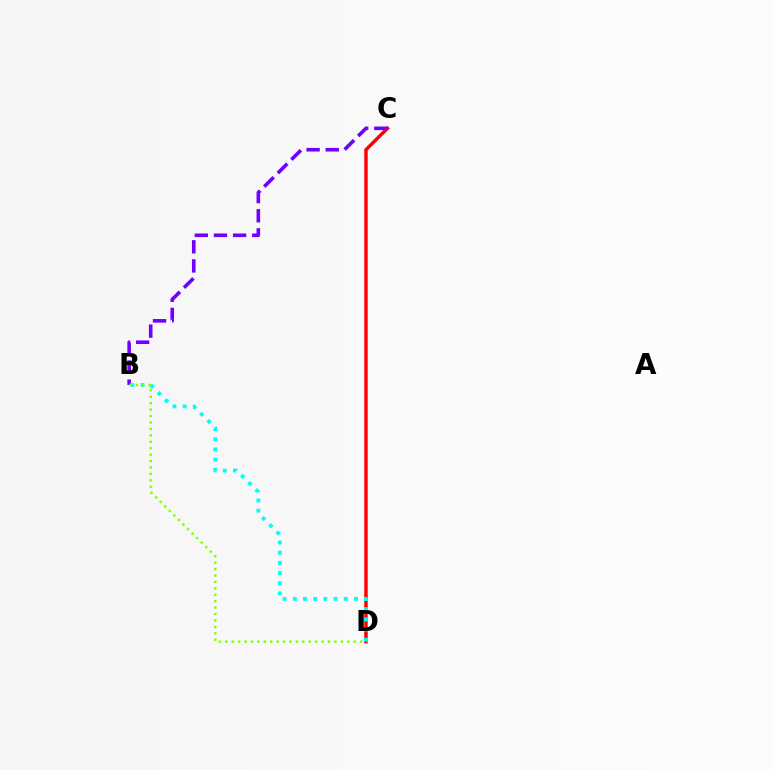{('C', 'D'): [{'color': '#ff0000', 'line_style': 'solid', 'thickness': 2.48}], ('B', 'C'): [{'color': '#7200ff', 'line_style': 'dashed', 'thickness': 2.6}], ('B', 'D'): [{'color': '#00fff6', 'line_style': 'dotted', 'thickness': 2.77}, {'color': '#84ff00', 'line_style': 'dotted', 'thickness': 1.75}]}